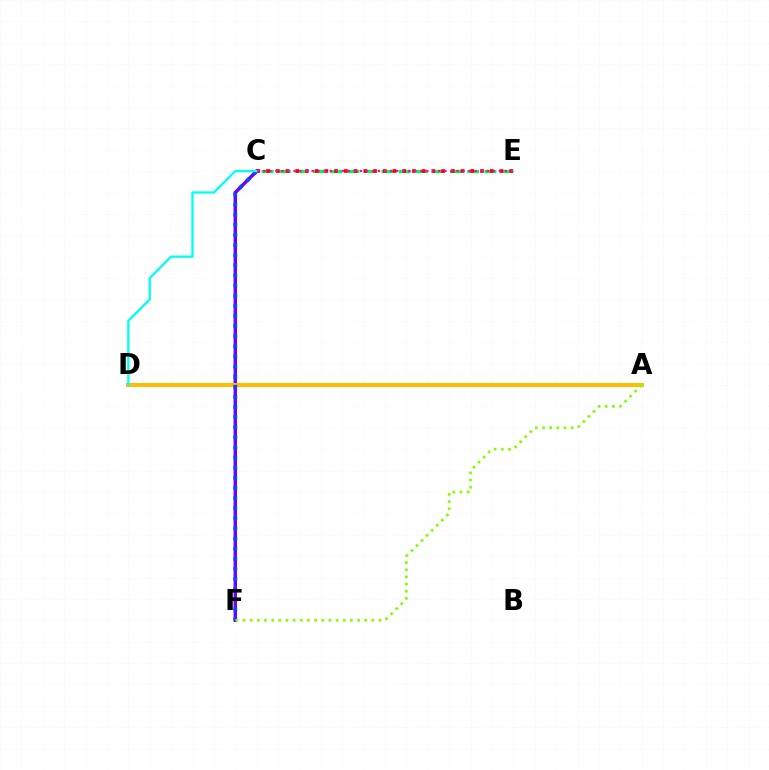{('C', 'E'): [{'color': '#00ff39', 'line_style': 'dashed', 'thickness': 2.33}, {'color': '#ff0000', 'line_style': 'dotted', 'thickness': 2.64}, {'color': '#ff00cf', 'line_style': 'dotted', 'thickness': 1.64}], ('C', 'F'): [{'color': '#7200ff', 'line_style': 'solid', 'thickness': 2.49}, {'color': '#004bff', 'line_style': 'dotted', 'thickness': 2.75}], ('A', 'D'): [{'color': '#ffbd00', 'line_style': 'solid', 'thickness': 2.88}], ('C', 'D'): [{'color': '#00fff6', 'line_style': 'solid', 'thickness': 1.64}], ('A', 'F'): [{'color': '#84ff00', 'line_style': 'dotted', 'thickness': 1.94}]}